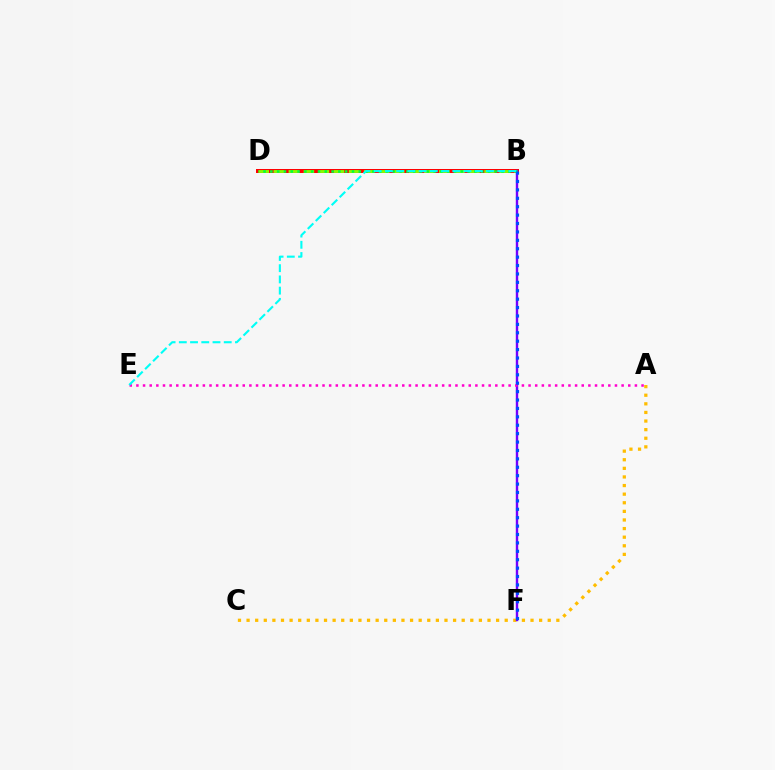{('B', 'D'): [{'color': '#ff0000', 'line_style': 'solid', 'thickness': 2.86}, {'color': '#84ff00', 'line_style': 'dashed', 'thickness': 2.04}, {'color': '#00ff39', 'line_style': 'dotted', 'thickness': 1.85}], ('A', 'C'): [{'color': '#ffbd00', 'line_style': 'dotted', 'thickness': 2.34}], ('B', 'F'): [{'color': '#7200ff', 'line_style': 'solid', 'thickness': 1.72}, {'color': '#004bff', 'line_style': 'dotted', 'thickness': 2.28}], ('A', 'E'): [{'color': '#ff00cf', 'line_style': 'dotted', 'thickness': 1.81}], ('B', 'E'): [{'color': '#00fff6', 'line_style': 'dashed', 'thickness': 1.53}]}